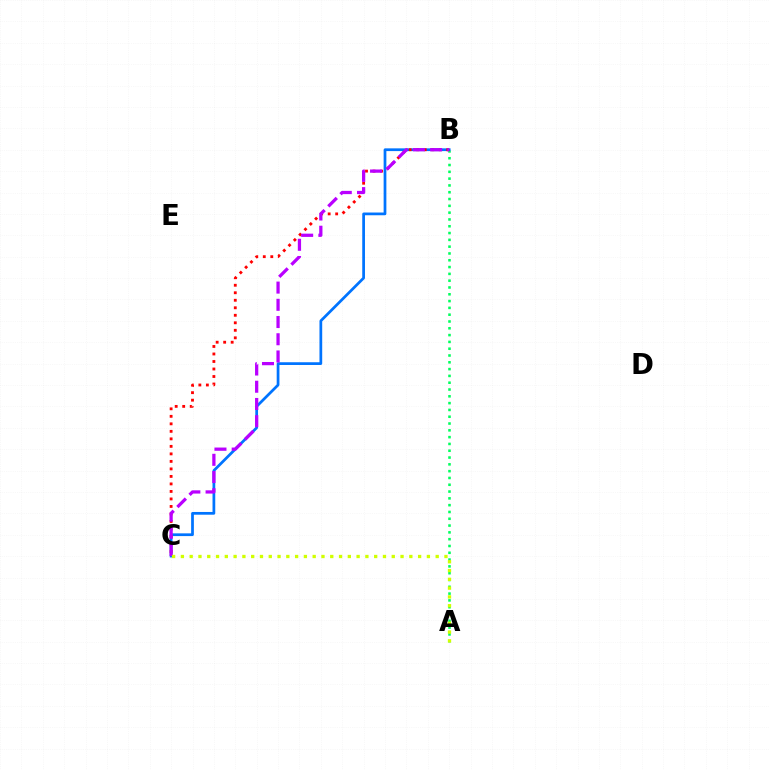{('A', 'B'): [{'color': '#00ff5c', 'line_style': 'dotted', 'thickness': 1.85}], ('B', 'C'): [{'color': '#0074ff', 'line_style': 'solid', 'thickness': 1.97}, {'color': '#ff0000', 'line_style': 'dotted', 'thickness': 2.04}, {'color': '#b900ff', 'line_style': 'dashed', 'thickness': 2.34}], ('A', 'C'): [{'color': '#d1ff00', 'line_style': 'dotted', 'thickness': 2.39}]}